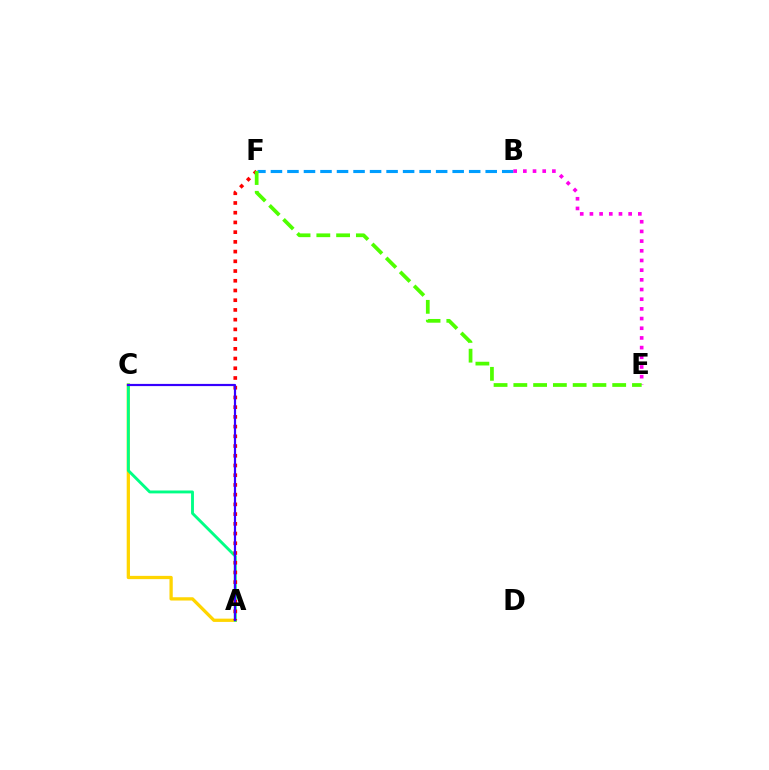{('A', 'C'): [{'color': '#ffd500', 'line_style': 'solid', 'thickness': 2.36}, {'color': '#00ff86', 'line_style': 'solid', 'thickness': 2.07}, {'color': '#3700ff', 'line_style': 'solid', 'thickness': 1.58}], ('A', 'F'): [{'color': '#ff0000', 'line_style': 'dotted', 'thickness': 2.64}], ('B', 'F'): [{'color': '#009eff', 'line_style': 'dashed', 'thickness': 2.24}], ('B', 'E'): [{'color': '#ff00ed', 'line_style': 'dotted', 'thickness': 2.63}], ('E', 'F'): [{'color': '#4fff00', 'line_style': 'dashed', 'thickness': 2.69}]}